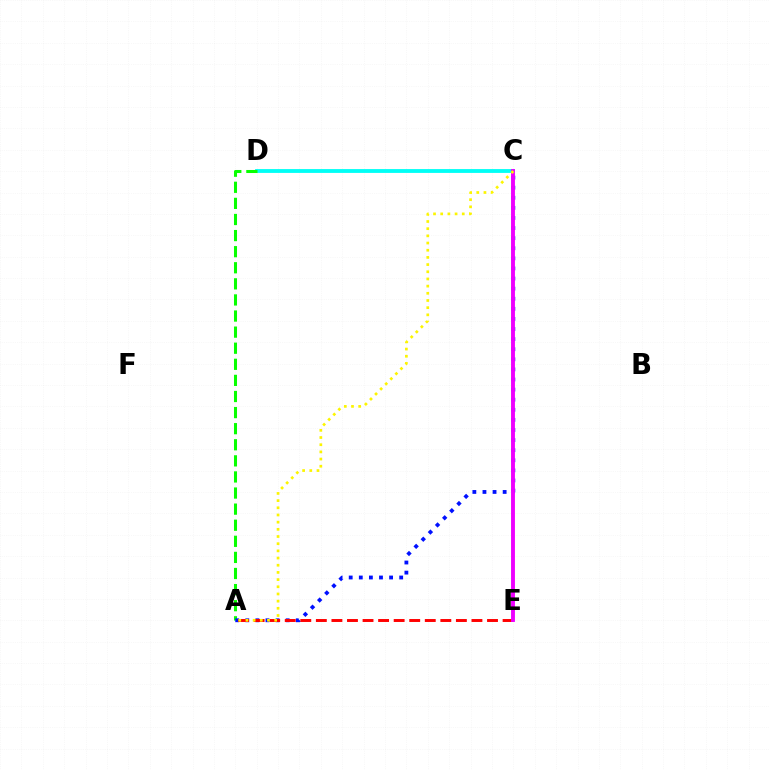{('C', 'D'): [{'color': '#00fff6', 'line_style': 'solid', 'thickness': 2.76}], ('A', 'D'): [{'color': '#08ff00', 'line_style': 'dashed', 'thickness': 2.19}], ('A', 'C'): [{'color': '#0010ff', 'line_style': 'dotted', 'thickness': 2.74}, {'color': '#fcf500', 'line_style': 'dotted', 'thickness': 1.95}], ('A', 'E'): [{'color': '#ff0000', 'line_style': 'dashed', 'thickness': 2.11}], ('C', 'E'): [{'color': '#ee00ff', 'line_style': 'solid', 'thickness': 2.8}]}